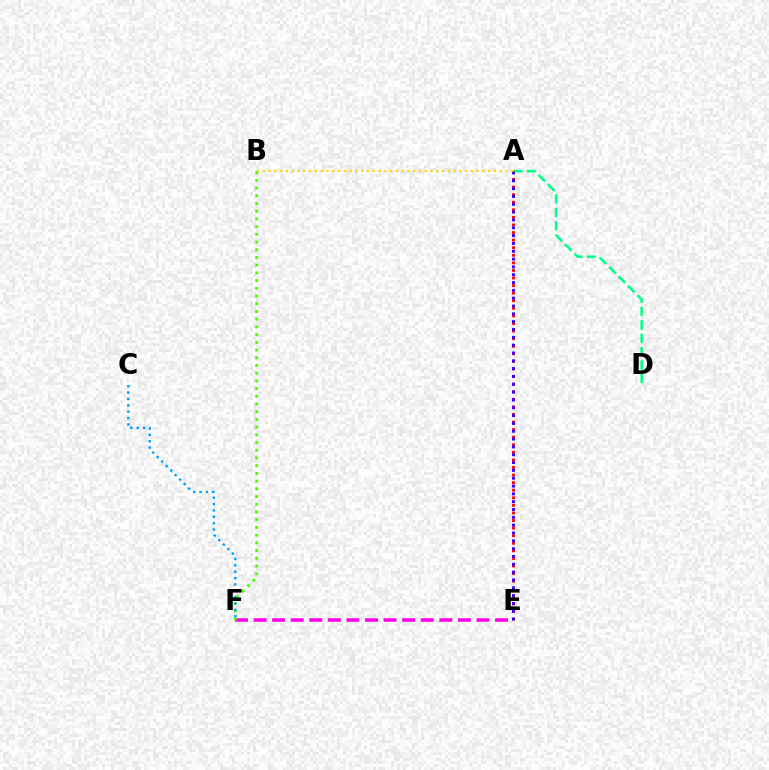{('E', 'F'): [{'color': '#ff00ed', 'line_style': 'dashed', 'thickness': 2.52}], ('B', 'F'): [{'color': '#4fff00', 'line_style': 'dotted', 'thickness': 2.1}], ('A', 'E'): [{'color': '#ff0000', 'line_style': 'dotted', 'thickness': 2.06}, {'color': '#3700ff', 'line_style': 'dotted', 'thickness': 2.13}], ('A', 'D'): [{'color': '#00ff86', 'line_style': 'dashed', 'thickness': 1.82}], ('C', 'F'): [{'color': '#009eff', 'line_style': 'dotted', 'thickness': 1.73}], ('A', 'B'): [{'color': '#ffd500', 'line_style': 'dotted', 'thickness': 1.57}]}